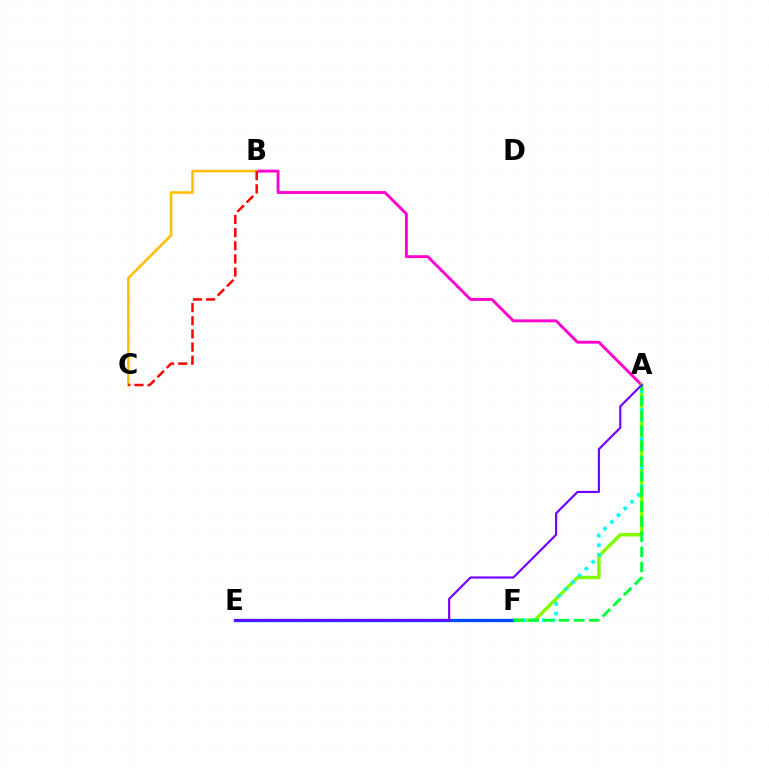{('A', 'B'): [{'color': '#ff00cf', 'line_style': 'solid', 'thickness': 2.07}], ('A', 'F'): [{'color': '#84ff00', 'line_style': 'solid', 'thickness': 2.5}, {'color': '#00fff6', 'line_style': 'dotted', 'thickness': 2.6}, {'color': '#00ff39', 'line_style': 'dashed', 'thickness': 2.06}], ('B', 'C'): [{'color': '#ffbd00', 'line_style': 'solid', 'thickness': 1.8}, {'color': '#ff0000', 'line_style': 'dashed', 'thickness': 1.79}], ('E', 'F'): [{'color': '#004bff', 'line_style': 'solid', 'thickness': 2.37}], ('A', 'E'): [{'color': '#7200ff', 'line_style': 'solid', 'thickness': 1.56}]}